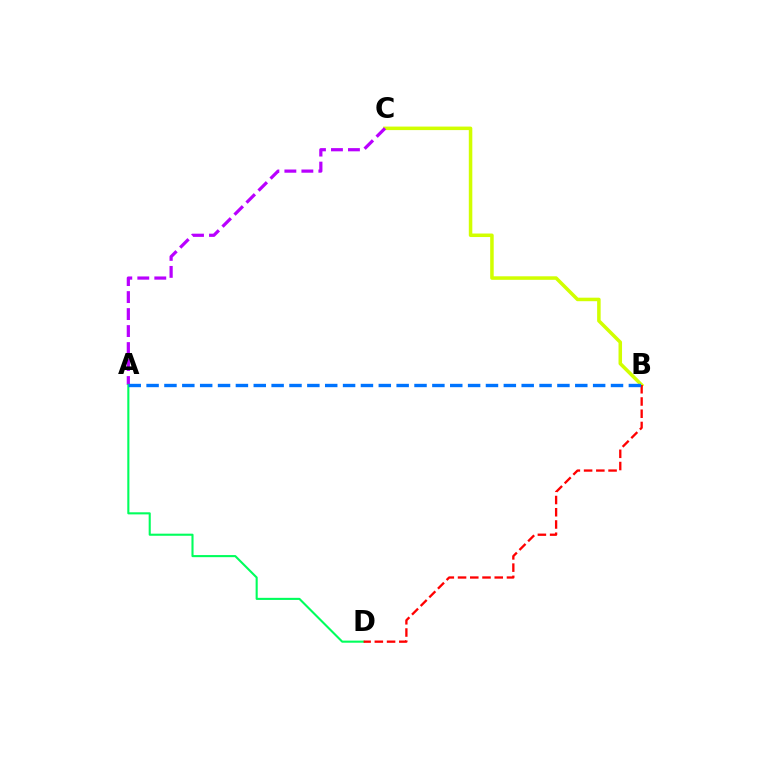{('B', 'C'): [{'color': '#d1ff00', 'line_style': 'solid', 'thickness': 2.53}], ('A', 'C'): [{'color': '#b900ff', 'line_style': 'dashed', 'thickness': 2.31}], ('A', 'D'): [{'color': '#00ff5c', 'line_style': 'solid', 'thickness': 1.51}], ('B', 'D'): [{'color': '#ff0000', 'line_style': 'dashed', 'thickness': 1.66}], ('A', 'B'): [{'color': '#0074ff', 'line_style': 'dashed', 'thickness': 2.43}]}